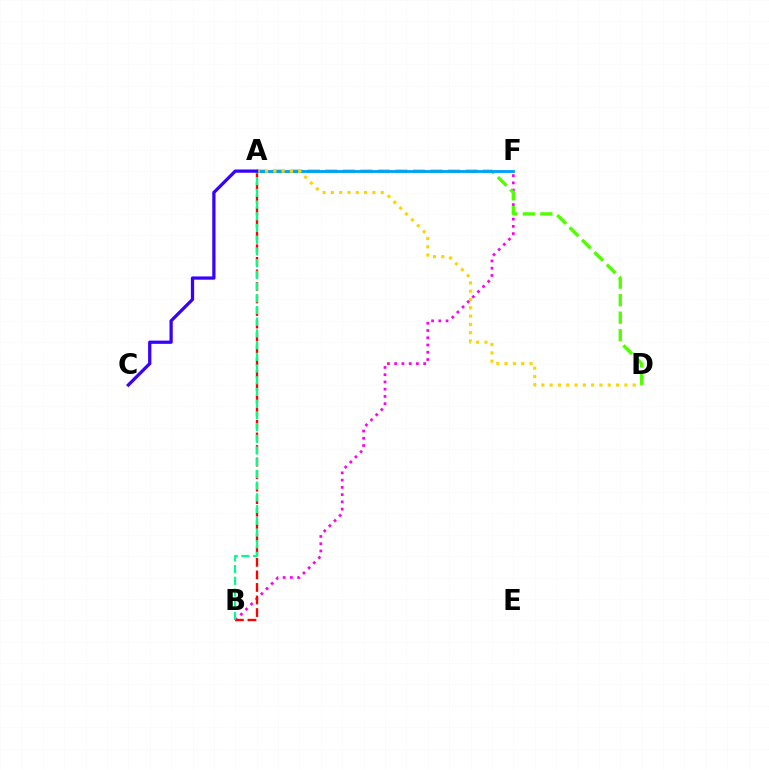{('B', 'F'): [{'color': '#ff00ed', 'line_style': 'dotted', 'thickness': 1.97}], ('A', 'B'): [{'color': '#ff0000', 'line_style': 'dashed', 'thickness': 1.7}, {'color': '#00ff86', 'line_style': 'dashed', 'thickness': 1.59}], ('A', 'D'): [{'color': '#4fff00', 'line_style': 'dashed', 'thickness': 2.38}, {'color': '#ffd500', 'line_style': 'dotted', 'thickness': 2.26}], ('A', 'F'): [{'color': '#009eff', 'line_style': 'solid', 'thickness': 2.03}], ('A', 'C'): [{'color': '#3700ff', 'line_style': 'solid', 'thickness': 2.34}]}